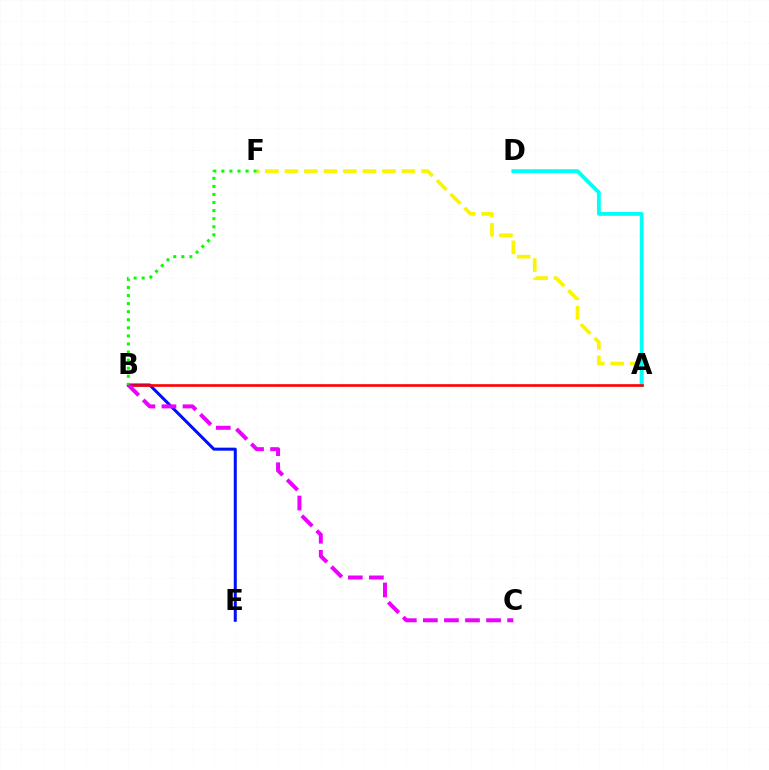{('B', 'E'): [{'color': '#0010ff', 'line_style': 'solid', 'thickness': 2.17}], ('A', 'F'): [{'color': '#fcf500', 'line_style': 'dashed', 'thickness': 2.65}], ('A', 'D'): [{'color': '#00fff6', 'line_style': 'solid', 'thickness': 2.75}], ('A', 'B'): [{'color': '#ff0000', 'line_style': 'solid', 'thickness': 1.9}], ('B', 'F'): [{'color': '#08ff00', 'line_style': 'dotted', 'thickness': 2.19}], ('B', 'C'): [{'color': '#ee00ff', 'line_style': 'dashed', 'thickness': 2.86}]}